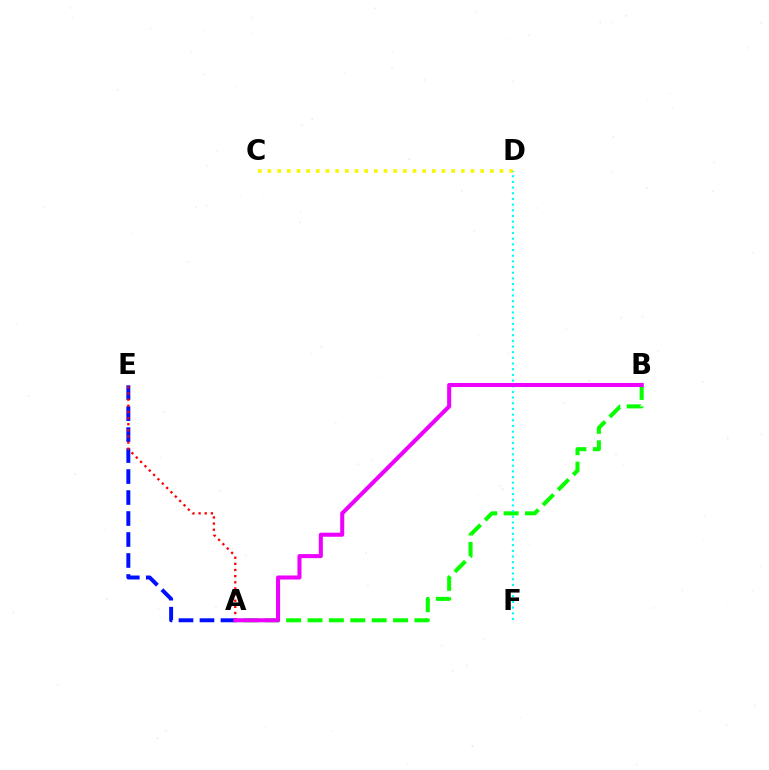{('A', 'B'): [{'color': '#08ff00', 'line_style': 'dashed', 'thickness': 2.9}, {'color': '#ee00ff', 'line_style': 'solid', 'thickness': 2.92}], ('C', 'D'): [{'color': '#fcf500', 'line_style': 'dotted', 'thickness': 2.63}], ('D', 'F'): [{'color': '#00fff6', 'line_style': 'dotted', 'thickness': 1.54}], ('A', 'E'): [{'color': '#0010ff', 'line_style': 'dashed', 'thickness': 2.85}, {'color': '#ff0000', 'line_style': 'dotted', 'thickness': 1.67}]}